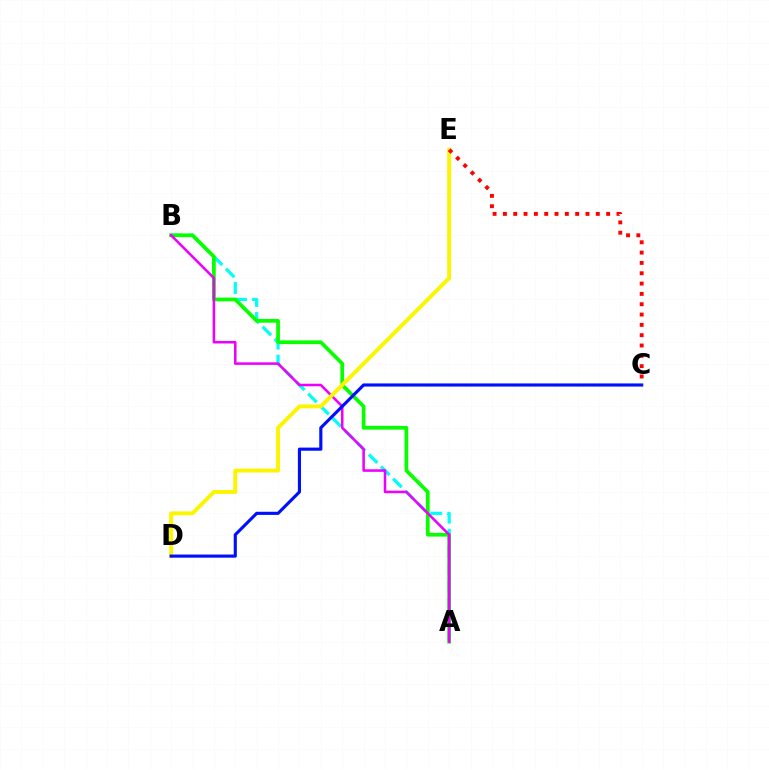{('A', 'B'): [{'color': '#00fff6', 'line_style': 'dashed', 'thickness': 2.33}, {'color': '#08ff00', 'line_style': 'solid', 'thickness': 2.68}, {'color': '#ee00ff', 'line_style': 'solid', 'thickness': 1.84}], ('D', 'E'): [{'color': '#fcf500', 'line_style': 'solid', 'thickness': 2.81}], ('C', 'D'): [{'color': '#0010ff', 'line_style': 'solid', 'thickness': 2.26}], ('C', 'E'): [{'color': '#ff0000', 'line_style': 'dotted', 'thickness': 2.8}]}